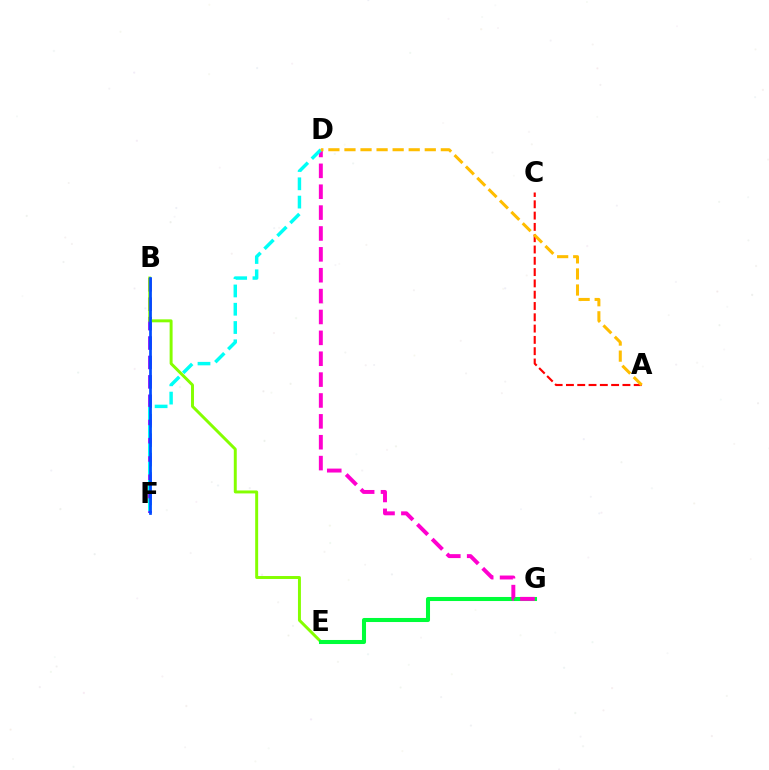{('B', 'F'): [{'color': '#7200ff', 'line_style': 'dashed', 'thickness': 2.64}, {'color': '#004bff', 'line_style': 'solid', 'thickness': 1.95}], ('A', 'C'): [{'color': '#ff0000', 'line_style': 'dashed', 'thickness': 1.53}], ('B', 'E'): [{'color': '#84ff00', 'line_style': 'solid', 'thickness': 2.13}], ('E', 'G'): [{'color': '#00ff39', 'line_style': 'solid', 'thickness': 2.92}], ('D', 'G'): [{'color': '#ff00cf', 'line_style': 'dashed', 'thickness': 2.84}], ('D', 'F'): [{'color': '#00fff6', 'line_style': 'dashed', 'thickness': 2.48}], ('A', 'D'): [{'color': '#ffbd00', 'line_style': 'dashed', 'thickness': 2.18}]}